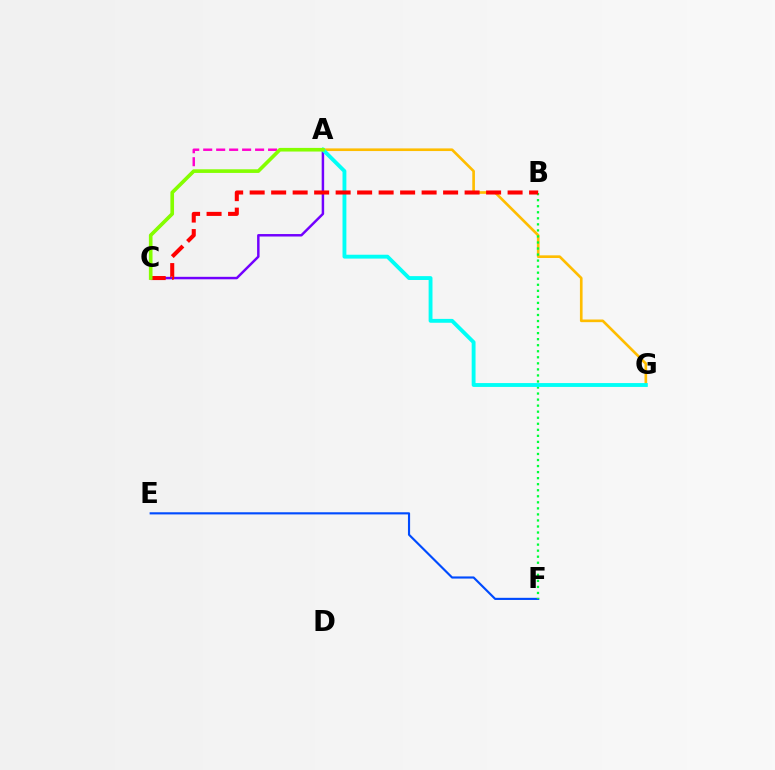{('E', 'F'): [{'color': '#004bff', 'line_style': 'solid', 'thickness': 1.55}], ('A', 'C'): [{'color': '#ff00cf', 'line_style': 'dashed', 'thickness': 1.76}, {'color': '#7200ff', 'line_style': 'solid', 'thickness': 1.78}, {'color': '#84ff00', 'line_style': 'solid', 'thickness': 2.62}], ('A', 'G'): [{'color': '#ffbd00', 'line_style': 'solid', 'thickness': 1.91}, {'color': '#00fff6', 'line_style': 'solid', 'thickness': 2.78}], ('B', 'F'): [{'color': '#00ff39', 'line_style': 'dotted', 'thickness': 1.64}], ('B', 'C'): [{'color': '#ff0000', 'line_style': 'dashed', 'thickness': 2.92}]}